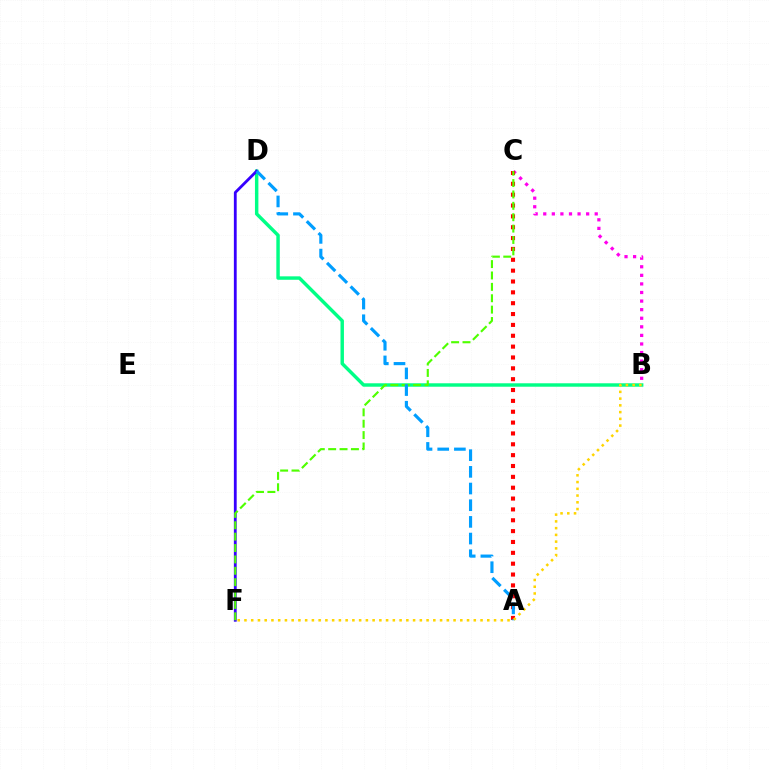{('B', 'C'): [{'color': '#ff00ed', 'line_style': 'dotted', 'thickness': 2.33}], ('B', 'D'): [{'color': '#00ff86', 'line_style': 'solid', 'thickness': 2.48}], ('D', 'F'): [{'color': '#3700ff', 'line_style': 'solid', 'thickness': 2.03}], ('A', 'C'): [{'color': '#ff0000', 'line_style': 'dotted', 'thickness': 2.95}], ('C', 'F'): [{'color': '#4fff00', 'line_style': 'dashed', 'thickness': 1.55}], ('A', 'D'): [{'color': '#009eff', 'line_style': 'dashed', 'thickness': 2.27}], ('B', 'F'): [{'color': '#ffd500', 'line_style': 'dotted', 'thickness': 1.83}]}